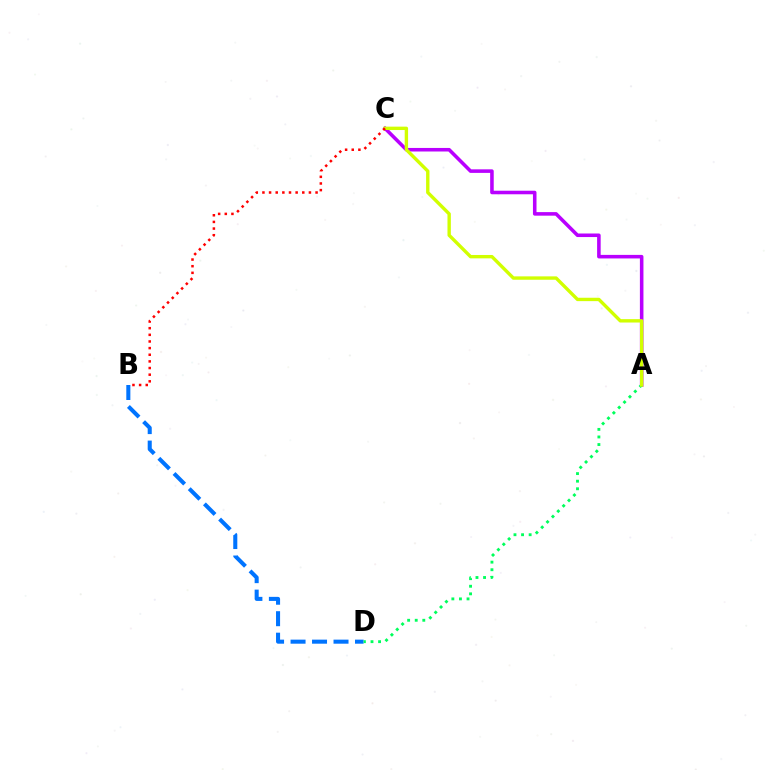{('B', 'D'): [{'color': '#0074ff', 'line_style': 'dashed', 'thickness': 2.92}], ('A', 'C'): [{'color': '#b900ff', 'line_style': 'solid', 'thickness': 2.56}, {'color': '#d1ff00', 'line_style': 'solid', 'thickness': 2.43}], ('A', 'D'): [{'color': '#00ff5c', 'line_style': 'dotted', 'thickness': 2.06}], ('B', 'C'): [{'color': '#ff0000', 'line_style': 'dotted', 'thickness': 1.8}]}